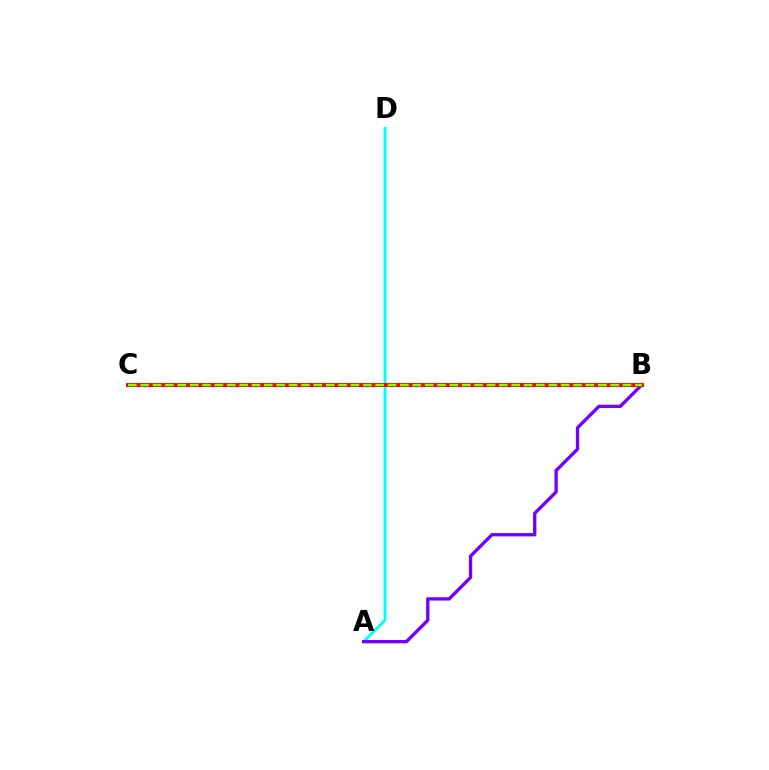{('A', 'D'): [{'color': '#00fff6', 'line_style': 'solid', 'thickness': 2.07}], ('A', 'B'): [{'color': '#7200ff', 'line_style': 'solid', 'thickness': 2.39}], ('B', 'C'): [{'color': '#ff0000', 'line_style': 'solid', 'thickness': 2.83}, {'color': '#84ff00', 'line_style': 'dashed', 'thickness': 1.68}]}